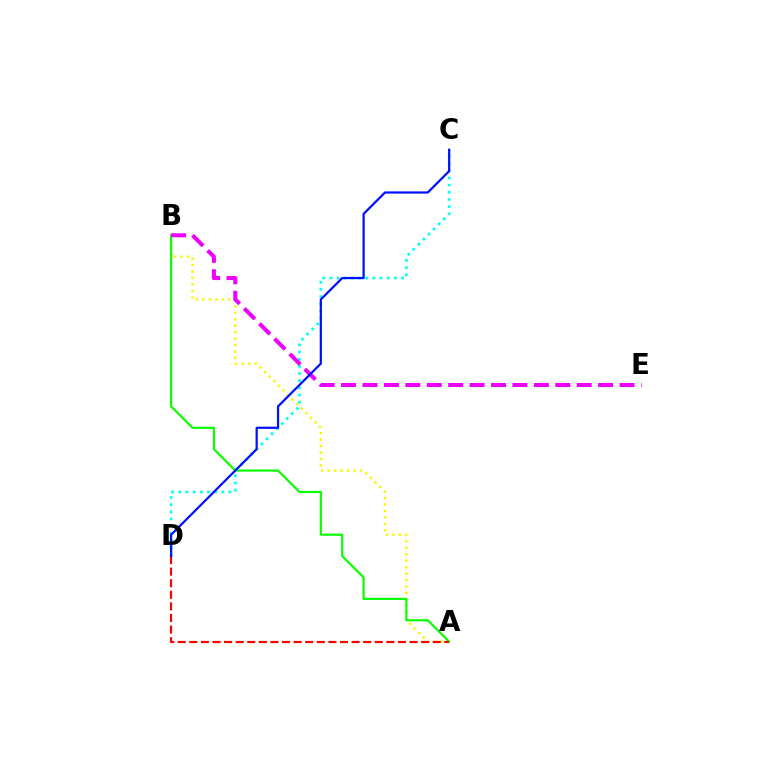{('A', 'B'): [{'color': '#fcf500', 'line_style': 'dotted', 'thickness': 1.76}, {'color': '#08ff00', 'line_style': 'solid', 'thickness': 1.56}], ('C', 'D'): [{'color': '#00fff6', 'line_style': 'dotted', 'thickness': 1.94}, {'color': '#0010ff', 'line_style': 'solid', 'thickness': 1.6}], ('A', 'D'): [{'color': '#ff0000', 'line_style': 'dashed', 'thickness': 1.57}], ('B', 'E'): [{'color': '#ee00ff', 'line_style': 'dashed', 'thickness': 2.91}]}